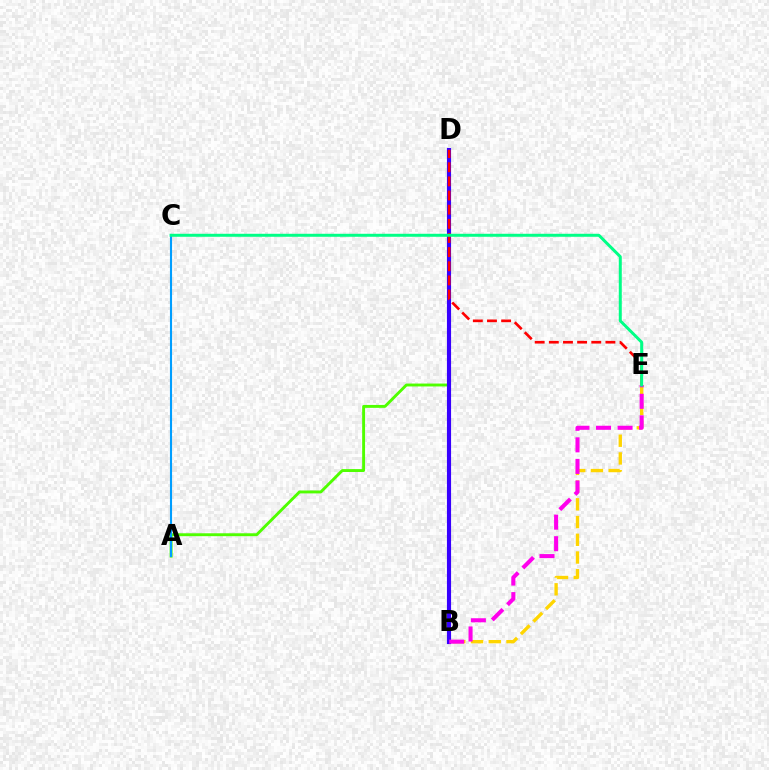{('A', 'D'): [{'color': '#4fff00', 'line_style': 'solid', 'thickness': 2.09}], ('B', 'D'): [{'color': '#3700ff', 'line_style': 'solid', 'thickness': 2.97}], ('D', 'E'): [{'color': '#ff0000', 'line_style': 'dashed', 'thickness': 1.92}], ('B', 'E'): [{'color': '#ffd500', 'line_style': 'dashed', 'thickness': 2.41}, {'color': '#ff00ed', 'line_style': 'dashed', 'thickness': 2.93}], ('A', 'C'): [{'color': '#009eff', 'line_style': 'solid', 'thickness': 1.52}], ('C', 'E'): [{'color': '#00ff86', 'line_style': 'solid', 'thickness': 2.16}]}